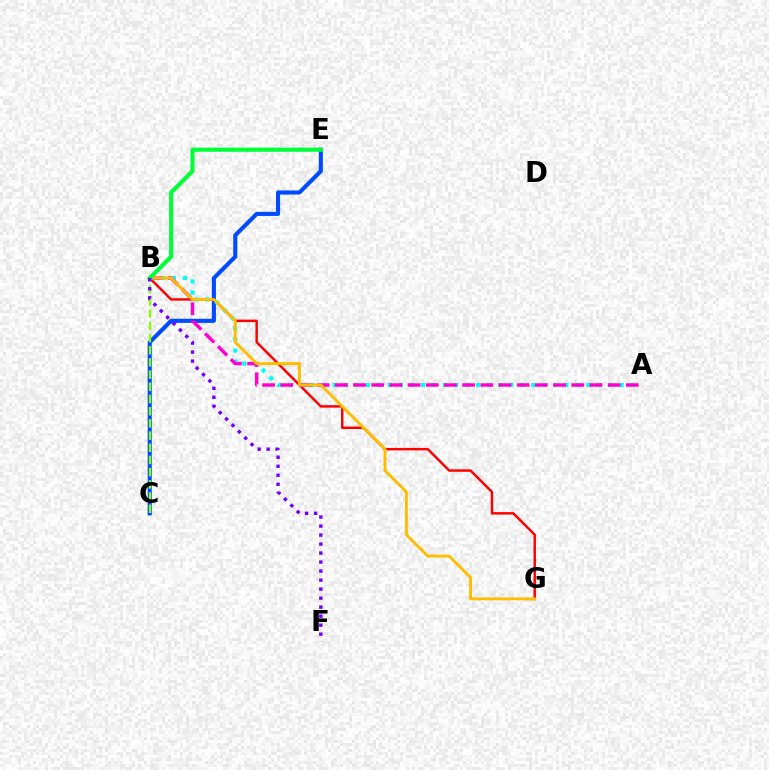{('B', 'G'): [{'color': '#ff0000', 'line_style': 'solid', 'thickness': 1.77}, {'color': '#ffbd00', 'line_style': 'solid', 'thickness': 2.08}], ('C', 'E'): [{'color': '#004bff', 'line_style': 'solid', 'thickness': 2.95}], ('A', 'B'): [{'color': '#00fff6', 'line_style': 'dotted', 'thickness': 3.0}, {'color': '#ff00cf', 'line_style': 'dashed', 'thickness': 2.47}], ('B', 'C'): [{'color': '#84ff00', 'line_style': 'dashed', 'thickness': 1.66}], ('B', 'E'): [{'color': '#00ff39', 'line_style': 'solid', 'thickness': 2.96}], ('B', 'F'): [{'color': '#7200ff', 'line_style': 'dotted', 'thickness': 2.45}]}